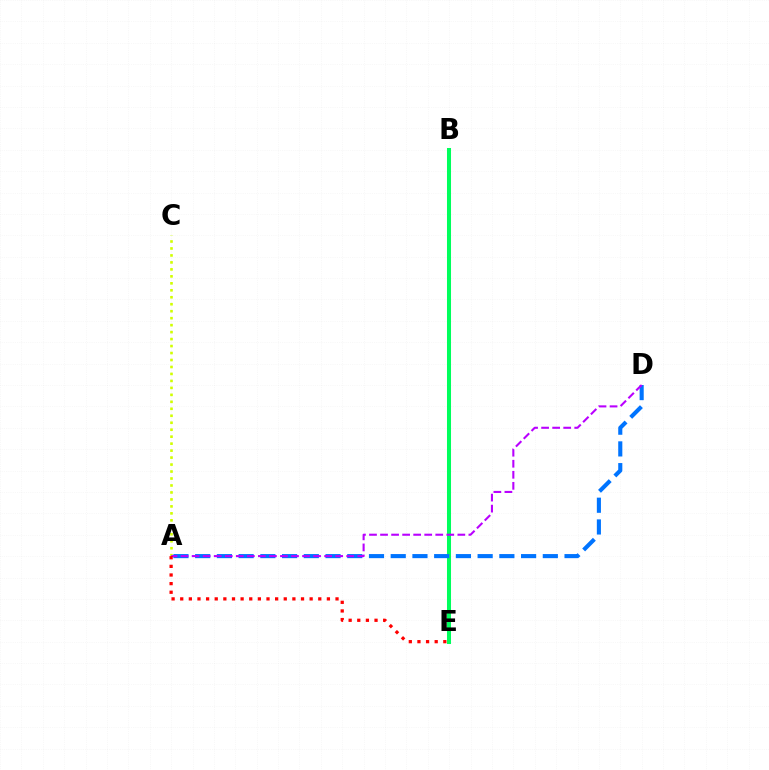{('B', 'E'): [{'color': '#00ff5c', 'line_style': 'solid', 'thickness': 2.9}], ('A', 'D'): [{'color': '#0074ff', 'line_style': 'dashed', 'thickness': 2.95}, {'color': '#b900ff', 'line_style': 'dashed', 'thickness': 1.5}], ('A', 'C'): [{'color': '#d1ff00', 'line_style': 'dotted', 'thickness': 1.89}], ('A', 'E'): [{'color': '#ff0000', 'line_style': 'dotted', 'thickness': 2.34}]}